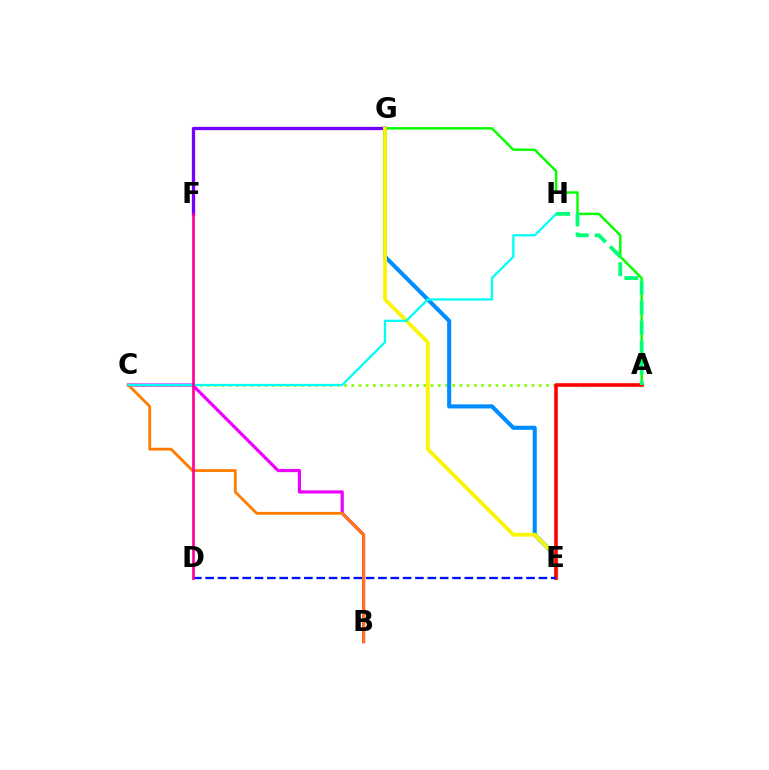{('A', 'G'): [{'color': '#08ff00', 'line_style': 'solid', 'thickness': 1.77}], ('F', 'G'): [{'color': '#7200ff', 'line_style': 'solid', 'thickness': 2.37}], ('A', 'C'): [{'color': '#84ff00', 'line_style': 'dotted', 'thickness': 1.96}], ('B', 'C'): [{'color': '#ee00ff', 'line_style': 'solid', 'thickness': 2.29}, {'color': '#ff7c00', 'line_style': 'solid', 'thickness': 2.03}], ('E', 'G'): [{'color': '#008cff', 'line_style': 'solid', 'thickness': 2.94}, {'color': '#fcf500', 'line_style': 'solid', 'thickness': 2.72}], ('A', 'E'): [{'color': '#ff0000', 'line_style': 'solid', 'thickness': 2.58}], ('C', 'H'): [{'color': '#00fff6', 'line_style': 'solid', 'thickness': 1.64}], ('D', 'E'): [{'color': '#0010ff', 'line_style': 'dashed', 'thickness': 1.68}], ('A', 'H'): [{'color': '#00ff74', 'line_style': 'dashed', 'thickness': 2.72}], ('D', 'F'): [{'color': '#ff0094', 'line_style': 'solid', 'thickness': 1.93}]}